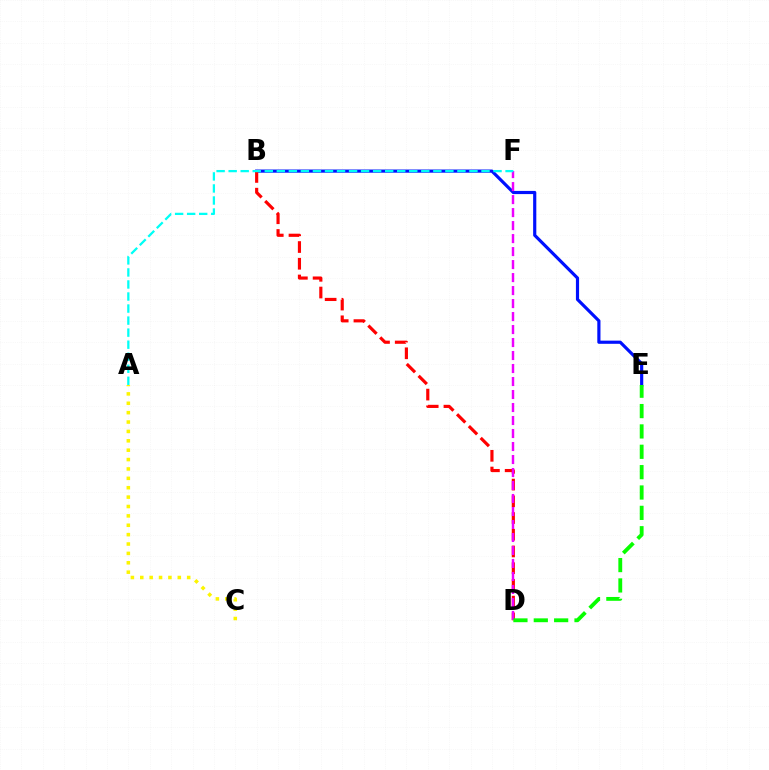{('B', 'E'): [{'color': '#0010ff', 'line_style': 'solid', 'thickness': 2.28}], ('A', 'C'): [{'color': '#fcf500', 'line_style': 'dotted', 'thickness': 2.55}], ('B', 'D'): [{'color': '#ff0000', 'line_style': 'dashed', 'thickness': 2.27}], ('D', 'F'): [{'color': '#ee00ff', 'line_style': 'dashed', 'thickness': 1.77}], ('A', 'F'): [{'color': '#00fff6', 'line_style': 'dashed', 'thickness': 1.64}], ('D', 'E'): [{'color': '#08ff00', 'line_style': 'dashed', 'thickness': 2.77}]}